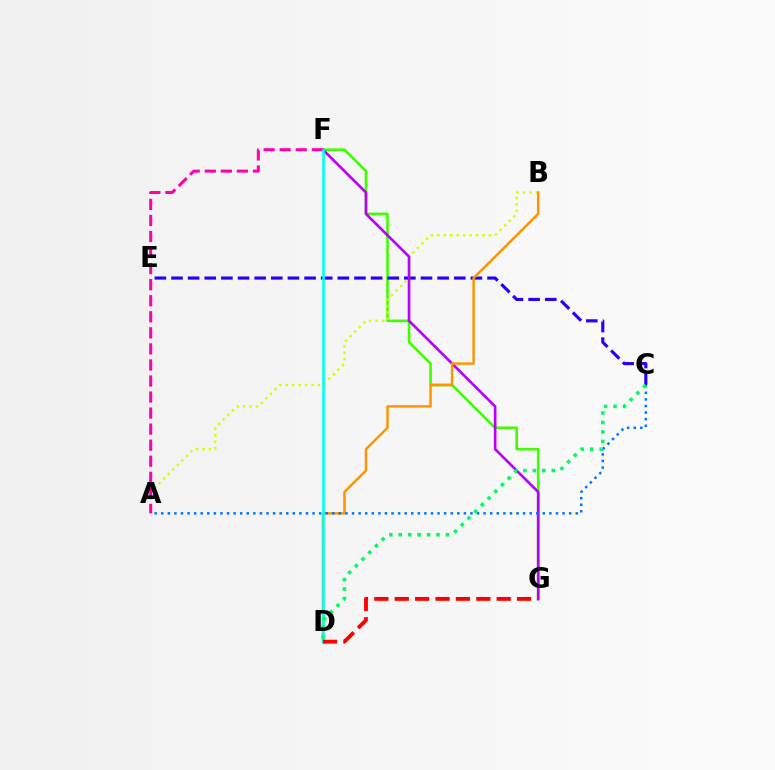{('F', 'G'): [{'color': '#3dff00', 'line_style': 'solid', 'thickness': 1.86}, {'color': '#b900ff', 'line_style': 'solid', 'thickness': 1.89}], ('A', 'B'): [{'color': '#d1ff00', 'line_style': 'dotted', 'thickness': 1.75}], ('C', 'E'): [{'color': '#2500ff', 'line_style': 'dashed', 'thickness': 2.26}], ('B', 'D'): [{'color': '#ff9400', 'line_style': 'solid', 'thickness': 1.78}], ('A', 'C'): [{'color': '#0074ff', 'line_style': 'dotted', 'thickness': 1.79}], ('A', 'F'): [{'color': '#ff00ac', 'line_style': 'dashed', 'thickness': 2.18}], ('D', 'F'): [{'color': '#00fff6', 'line_style': 'solid', 'thickness': 1.88}], ('D', 'G'): [{'color': '#ff0000', 'line_style': 'dashed', 'thickness': 2.77}], ('C', 'D'): [{'color': '#00ff5c', 'line_style': 'dotted', 'thickness': 2.57}]}